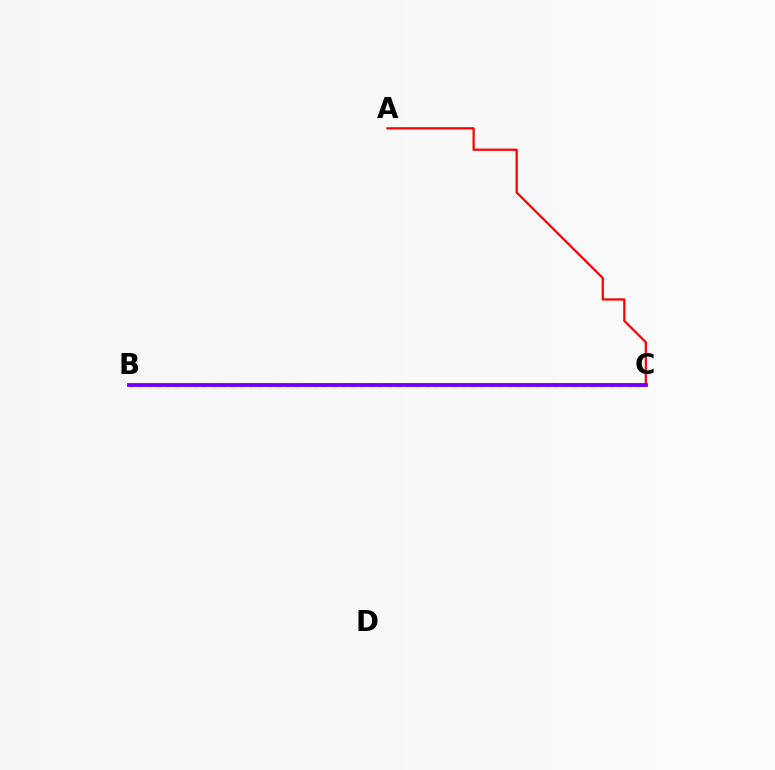{('B', 'C'): [{'color': '#84ff00', 'line_style': 'dashed', 'thickness': 1.74}, {'color': '#00fff6', 'line_style': 'dotted', 'thickness': 2.51}, {'color': '#7200ff', 'line_style': 'solid', 'thickness': 2.77}], ('A', 'C'): [{'color': '#ff0000', 'line_style': 'solid', 'thickness': 1.61}]}